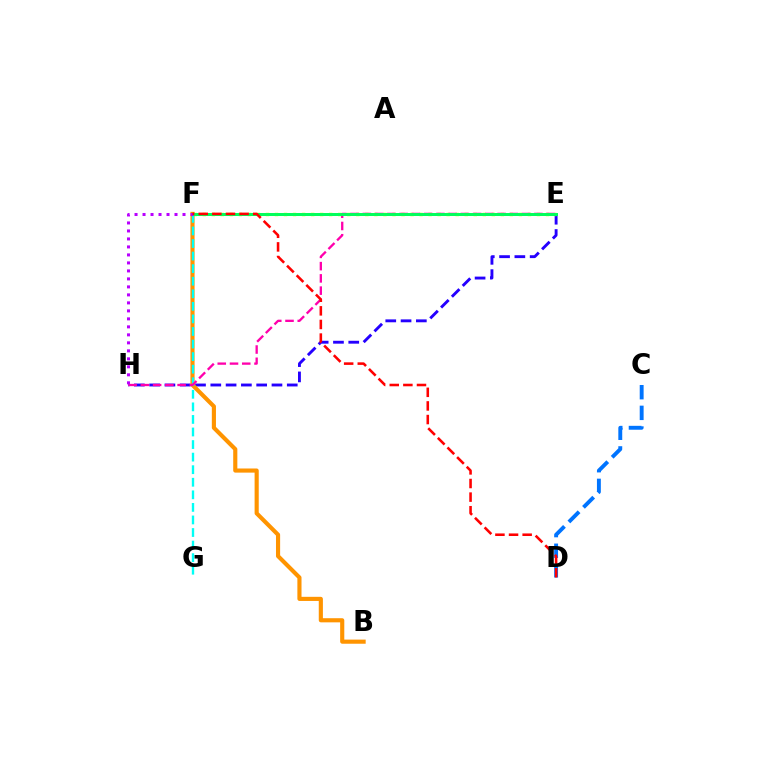{('E', 'F'): [{'color': '#3dff00', 'line_style': 'solid', 'thickness': 1.94}, {'color': '#d1ff00', 'line_style': 'dotted', 'thickness': 2.45}, {'color': '#00ff5c', 'line_style': 'solid', 'thickness': 2.1}], ('E', 'H'): [{'color': '#2500ff', 'line_style': 'dashed', 'thickness': 2.08}, {'color': '#ff00ac', 'line_style': 'dashed', 'thickness': 1.66}], ('B', 'F'): [{'color': '#ff9400', 'line_style': 'solid', 'thickness': 2.98}], ('F', 'G'): [{'color': '#00fff6', 'line_style': 'dashed', 'thickness': 1.71}], ('C', 'D'): [{'color': '#0074ff', 'line_style': 'dashed', 'thickness': 2.81}], ('F', 'H'): [{'color': '#b900ff', 'line_style': 'dotted', 'thickness': 2.17}], ('D', 'F'): [{'color': '#ff0000', 'line_style': 'dashed', 'thickness': 1.85}]}